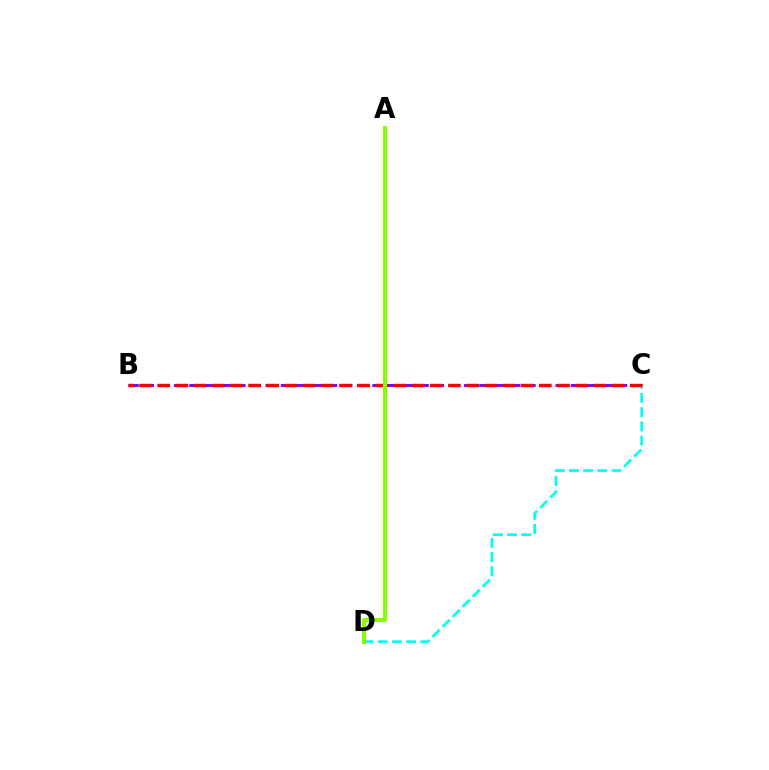{('B', 'C'): [{'color': '#7200ff', 'line_style': 'dashed', 'thickness': 2.07}, {'color': '#ff0000', 'line_style': 'dashed', 'thickness': 2.47}], ('C', 'D'): [{'color': '#00fff6', 'line_style': 'dashed', 'thickness': 1.93}], ('A', 'D'): [{'color': '#84ff00', 'line_style': 'solid', 'thickness': 2.86}]}